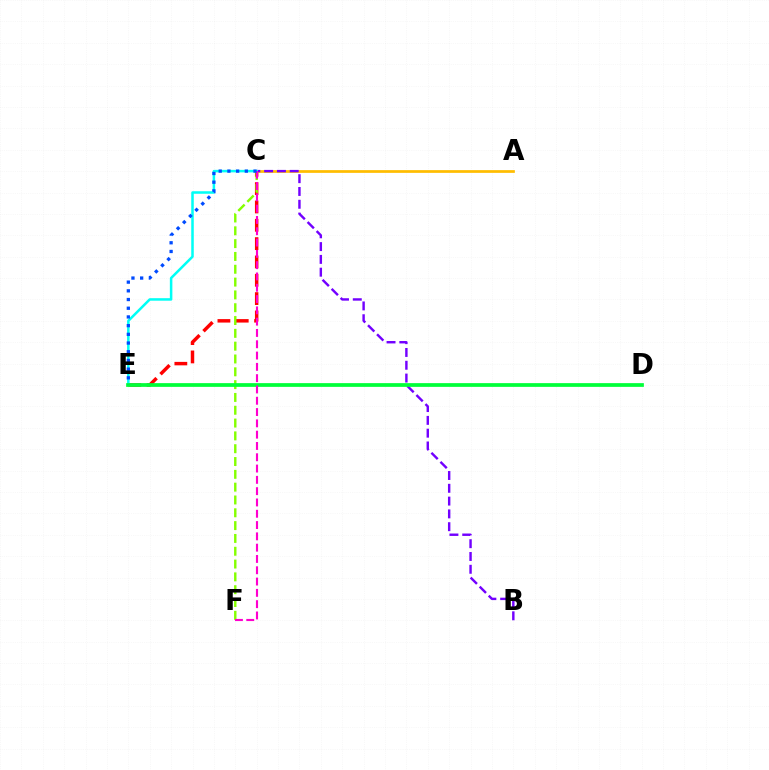{('C', 'E'): [{'color': '#ff0000', 'line_style': 'dashed', 'thickness': 2.49}, {'color': '#00fff6', 'line_style': 'solid', 'thickness': 1.82}, {'color': '#004bff', 'line_style': 'dotted', 'thickness': 2.36}], ('C', 'F'): [{'color': '#84ff00', 'line_style': 'dashed', 'thickness': 1.74}, {'color': '#ff00cf', 'line_style': 'dashed', 'thickness': 1.54}], ('A', 'C'): [{'color': '#ffbd00', 'line_style': 'solid', 'thickness': 1.96}], ('B', 'C'): [{'color': '#7200ff', 'line_style': 'dashed', 'thickness': 1.74}], ('D', 'E'): [{'color': '#00ff39', 'line_style': 'solid', 'thickness': 2.68}]}